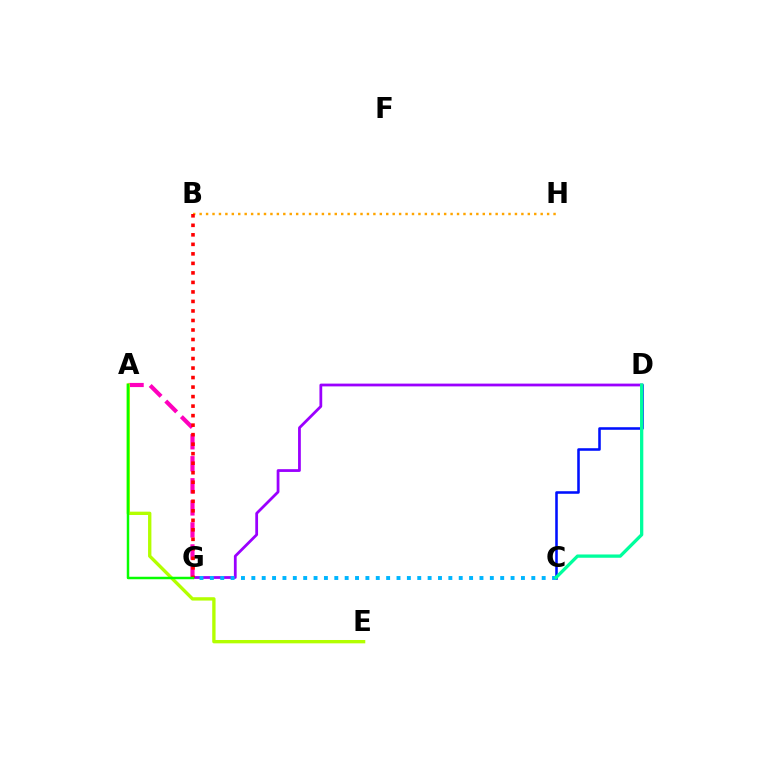{('C', 'D'): [{'color': '#0010ff', 'line_style': 'solid', 'thickness': 1.84}, {'color': '#00ff9d', 'line_style': 'solid', 'thickness': 2.37}], ('A', 'G'): [{'color': '#ff00bd', 'line_style': 'dashed', 'thickness': 2.99}, {'color': '#08ff00', 'line_style': 'solid', 'thickness': 1.78}], ('B', 'H'): [{'color': '#ffa500', 'line_style': 'dotted', 'thickness': 1.75}], ('A', 'E'): [{'color': '#b3ff00', 'line_style': 'solid', 'thickness': 2.41}], ('D', 'G'): [{'color': '#9b00ff', 'line_style': 'solid', 'thickness': 2.0}], ('C', 'G'): [{'color': '#00b5ff', 'line_style': 'dotted', 'thickness': 2.82}], ('B', 'G'): [{'color': '#ff0000', 'line_style': 'dotted', 'thickness': 2.59}]}